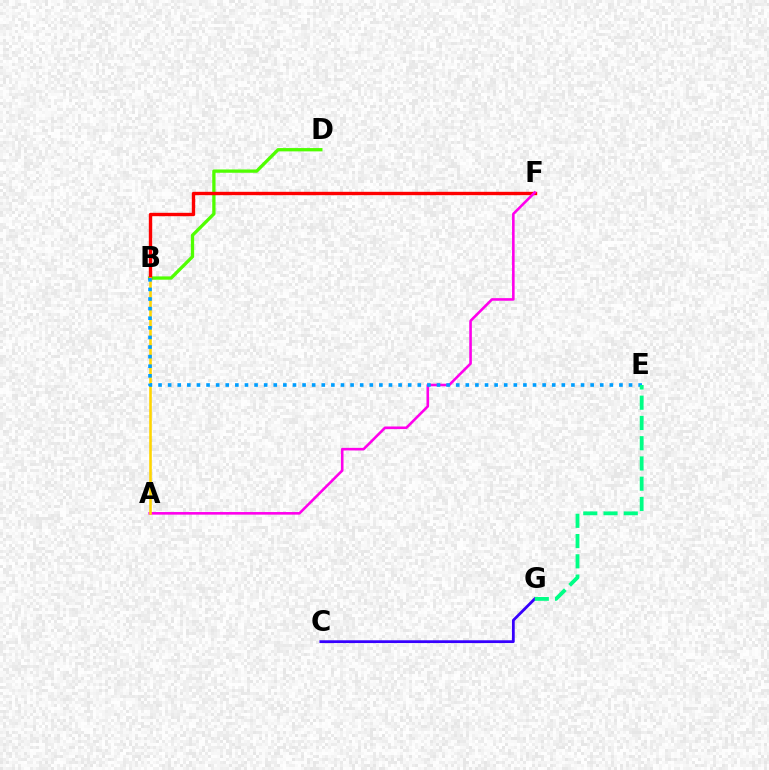{('B', 'D'): [{'color': '#4fff00', 'line_style': 'solid', 'thickness': 2.37}], ('B', 'F'): [{'color': '#ff0000', 'line_style': 'solid', 'thickness': 2.43}], ('C', 'G'): [{'color': '#3700ff', 'line_style': 'solid', 'thickness': 2.01}], ('A', 'F'): [{'color': '#ff00ed', 'line_style': 'solid', 'thickness': 1.87}], ('A', 'B'): [{'color': '#ffd500', 'line_style': 'solid', 'thickness': 1.87}], ('B', 'E'): [{'color': '#009eff', 'line_style': 'dotted', 'thickness': 2.61}], ('E', 'G'): [{'color': '#00ff86', 'line_style': 'dashed', 'thickness': 2.75}]}